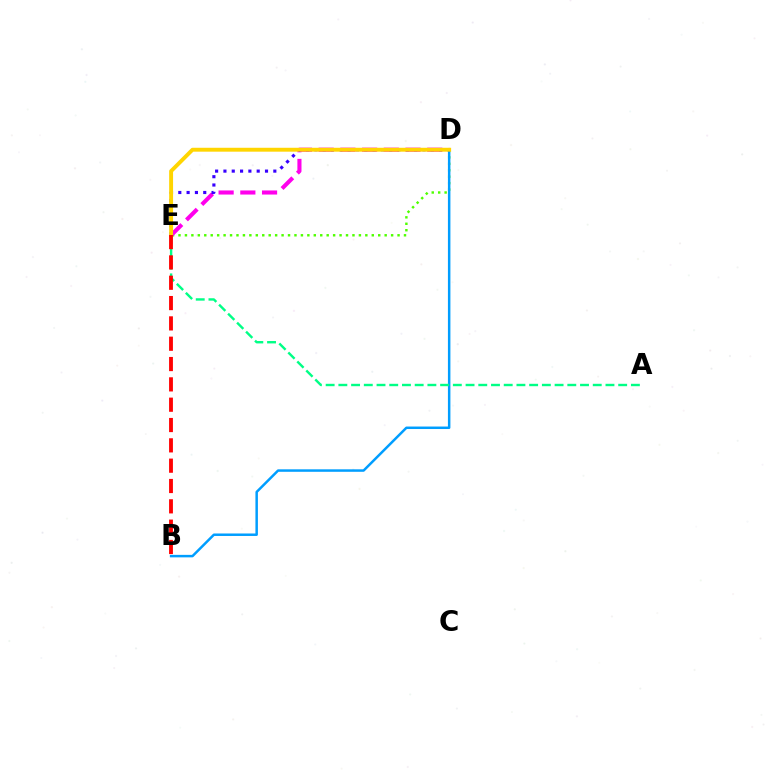{('D', 'E'): [{'color': '#4fff00', 'line_style': 'dotted', 'thickness': 1.75}, {'color': '#ff00ed', 'line_style': 'dashed', 'thickness': 2.95}, {'color': '#3700ff', 'line_style': 'dotted', 'thickness': 2.26}, {'color': '#ffd500', 'line_style': 'solid', 'thickness': 2.81}], ('B', 'D'): [{'color': '#009eff', 'line_style': 'solid', 'thickness': 1.79}], ('A', 'E'): [{'color': '#00ff86', 'line_style': 'dashed', 'thickness': 1.73}], ('B', 'E'): [{'color': '#ff0000', 'line_style': 'dashed', 'thickness': 2.76}]}